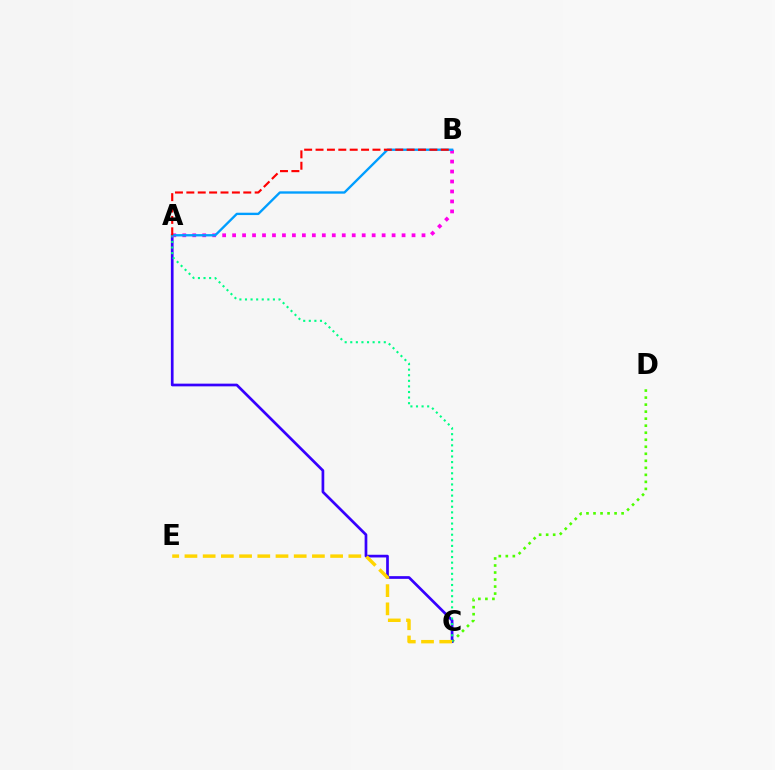{('C', 'D'): [{'color': '#4fff00', 'line_style': 'dotted', 'thickness': 1.91}], ('A', 'C'): [{'color': '#3700ff', 'line_style': 'solid', 'thickness': 1.95}, {'color': '#00ff86', 'line_style': 'dotted', 'thickness': 1.52}], ('A', 'B'): [{'color': '#ff00ed', 'line_style': 'dotted', 'thickness': 2.71}, {'color': '#009eff', 'line_style': 'solid', 'thickness': 1.69}, {'color': '#ff0000', 'line_style': 'dashed', 'thickness': 1.55}], ('C', 'E'): [{'color': '#ffd500', 'line_style': 'dashed', 'thickness': 2.47}]}